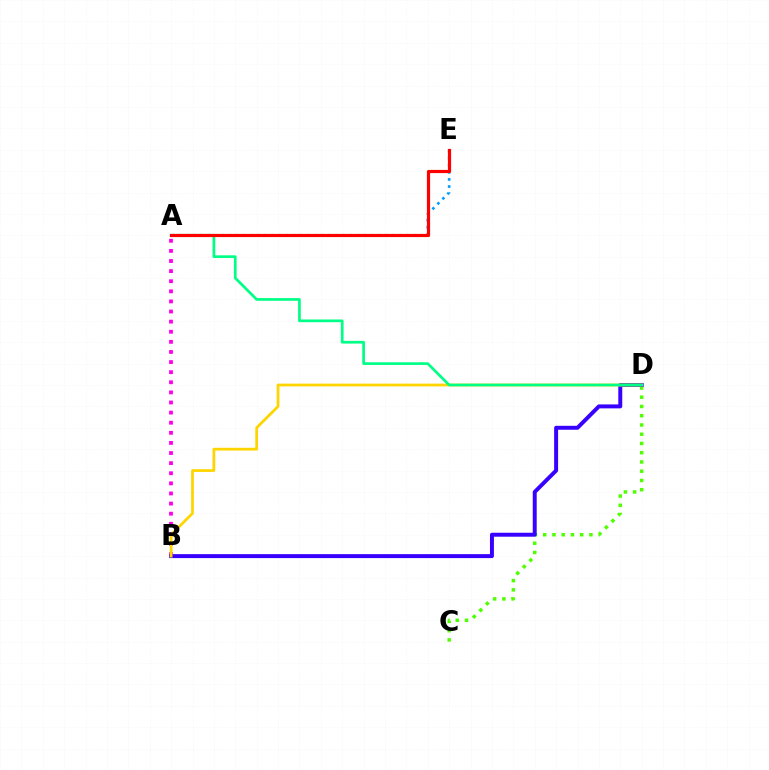{('C', 'D'): [{'color': '#4fff00', 'line_style': 'dotted', 'thickness': 2.51}], ('A', 'B'): [{'color': '#ff00ed', 'line_style': 'dotted', 'thickness': 2.75}], ('B', 'D'): [{'color': '#3700ff', 'line_style': 'solid', 'thickness': 2.85}, {'color': '#ffd500', 'line_style': 'solid', 'thickness': 1.99}], ('A', 'E'): [{'color': '#009eff', 'line_style': 'dotted', 'thickness': 1.93}, {'color': '#ff0000', 'line_style': 'solid', 'thickness': 2.29}], ('A', 'D'): [{'color': '#00ff86', 'line_style': 'solid', 'thickness': 1.95}]}